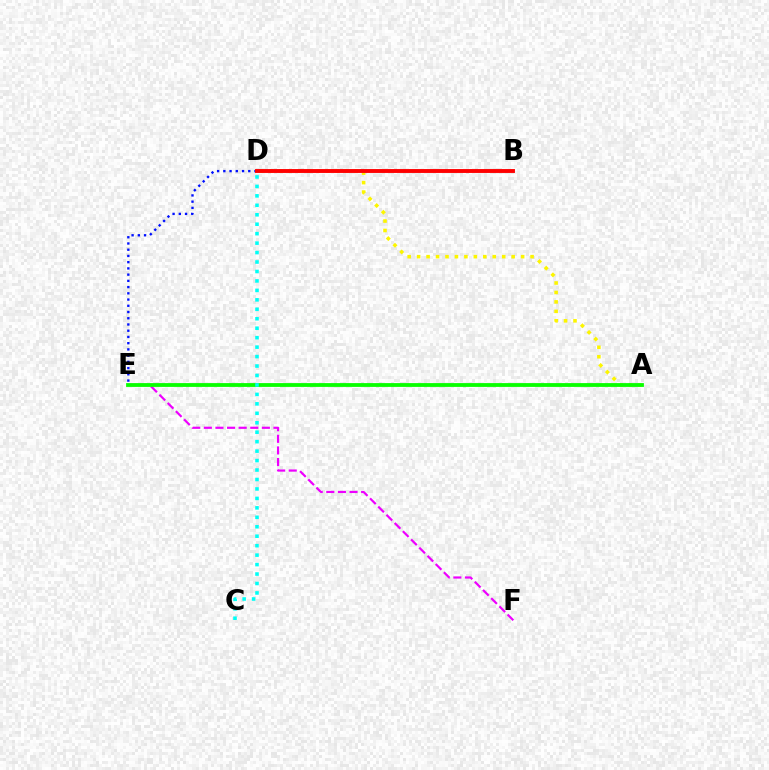{('A', 'D'): [{'color': '#fcf500', 'line_style': 'dotted', 'thickness': 2.57}], ('D', 'E'): [{'color': '#0010ff', 'line_style': 'dotted', 'thickness': 1.69}], ('E', 'F'): [{'color': '#ee00ff', 'line_style': 'dashed', 'thickness': 1.58}], ('A', 'E'): [{'color': '#08ff00', 'line_style': 'solid', 'thickness': 2.74}], ('C', 'D'): [{'color': '#00fff6', 'line_style': 'dotted', 'thickness': 2.57}], ('B', 'D'): [{'color': '#ff0000', 'line_style': 'solid', 'thickness': 2.8}]}